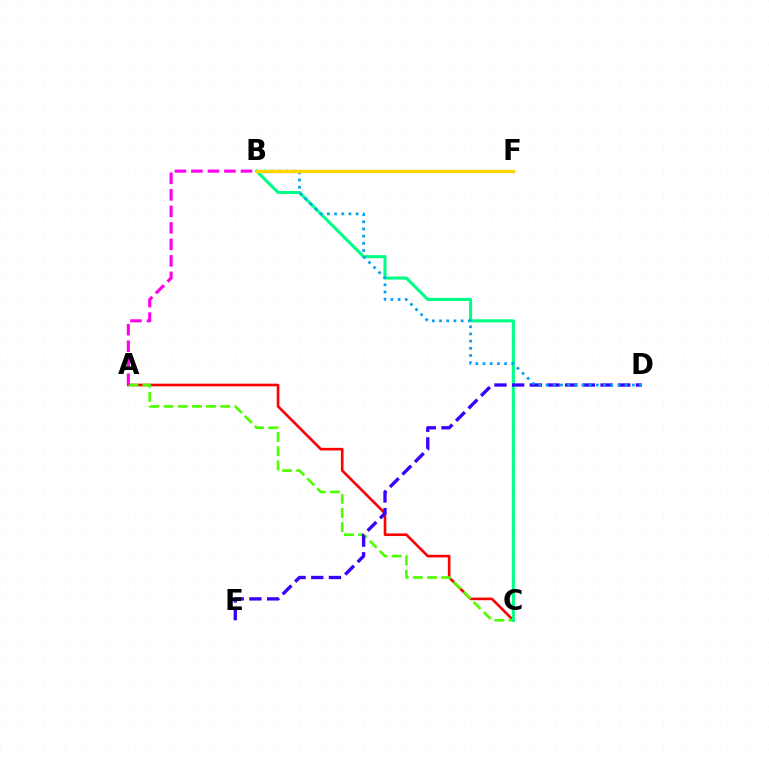{('A', 'C'): [{'color': '#ff0000', 'line_style': 'solid', 'thickness': 1.89}, {'color': '#4fff00', 'line_style': 'dashed', 'thickness': 1.93}], ('B', 'C'): [{'color': '#00ff86', 'line_style': 'solid', 'thickness': 2.21}], ('D', 'E'): [{'color': '#3700ff', 'line_style': 'dashed', 'thickness': 2.4}], ('B', 'D'): [{'color': '#009eff', 'line_style': 'dotted', 'thickness': 1.95}], ('A', 'B'): [{'color': '#ff00ed', 'line_style': 'dashed', 'thickness': 2.24}], ('B', 'F'): [{'color': '#ffd500', 'line_style': 'solid', 'thickness': 2.43}]}